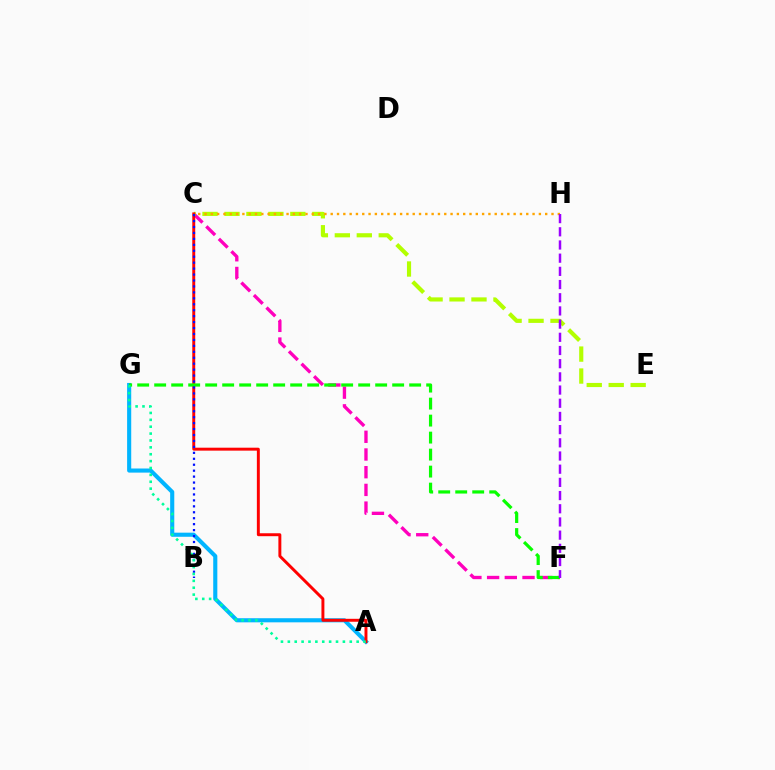{('C', 'F'): [{'color': '#ff00bd', 'line_style': 'dashed', 'thickness': 2.4}], ('C', 'E'): [{'color': '#b3ff00', 'line_style': 'dashed', 'thickness': 2.98}], ('A', 'G'): [{'color': '#00b5ff', 'line_style': 'solid', 'thickness': 2.96}, {'color': '#00ff9d', 'line_style': 'dotted', 'thickness': 1.87}], ('C', 'H'): [{'color': '#ffa500', 'line_style': 'dotted', 'thickness': 1.71}], ('A', 'C'): [{'color': '#ff0000', 'line_style': 'solid', 'thickness': 2.12}], ('F', 'G'): [{'color': '#08ff00', 'line_style': 'dashed', 'thickness': 2.31}], ('B', 'C'): [{'color': '#0010ff', 'line_style': 'dotted', 'thickness': 1.61}], ('F', 'H'): [{'color': '#9b00ff', 'line_style': 'dashed', 'thickness': 1.79}]}